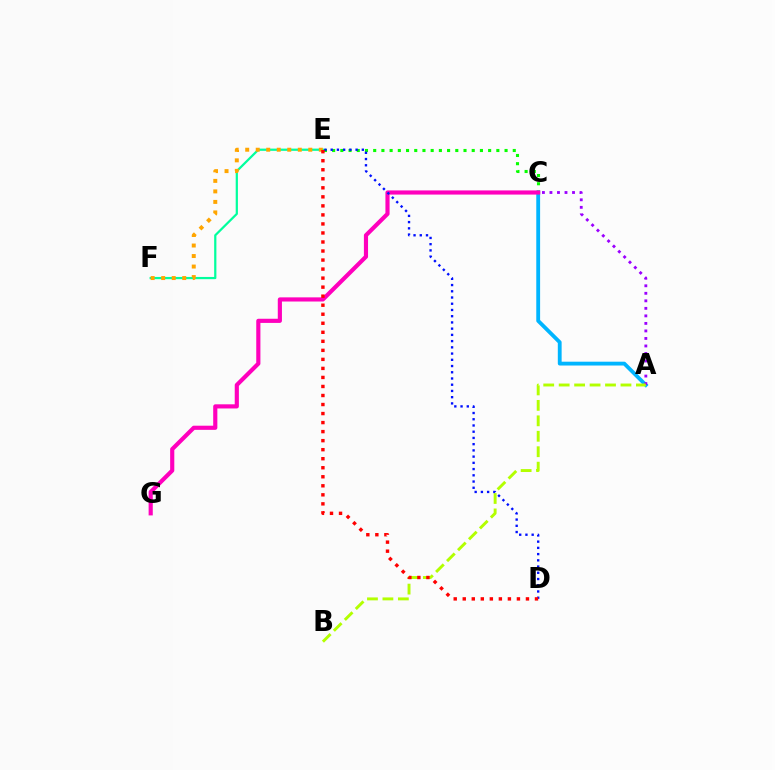{('C', 'E'): [{'color': '#08ff00', 'line_style': 'dotted', 'thickness': 2.23}], ('A', 'C'): [{'color': '#00b5ff', 'line_style': 'solid', 'thickness': 2.75}, {'color': '#9b00ff', 'line_style': 'dotted', 'thickness': 2.04}], ('C', 'G'): [{'color': '#ff00bd', 'line_style': 'solid', 'thickness': 2.99}], ('A', 'B'): [{'color': '#b3ff00', 'line_style': 'dashed', 'thickness': 2.1}], ('D', 'E'): [{'color': '#0010ff', 'line_style': 'dotted', 'thickness': 1.69}, {'color': '#ff0000', 'line_style': 'dotted', 'thickness': 2.45}], ('E', 'F'): [{'color': '#00ff9d', 'line_style': 'solid', 'thickness': 1.6}, {'color': '#ffa500', 'line_style': 'dotted', 'thickness': 2.86}]}